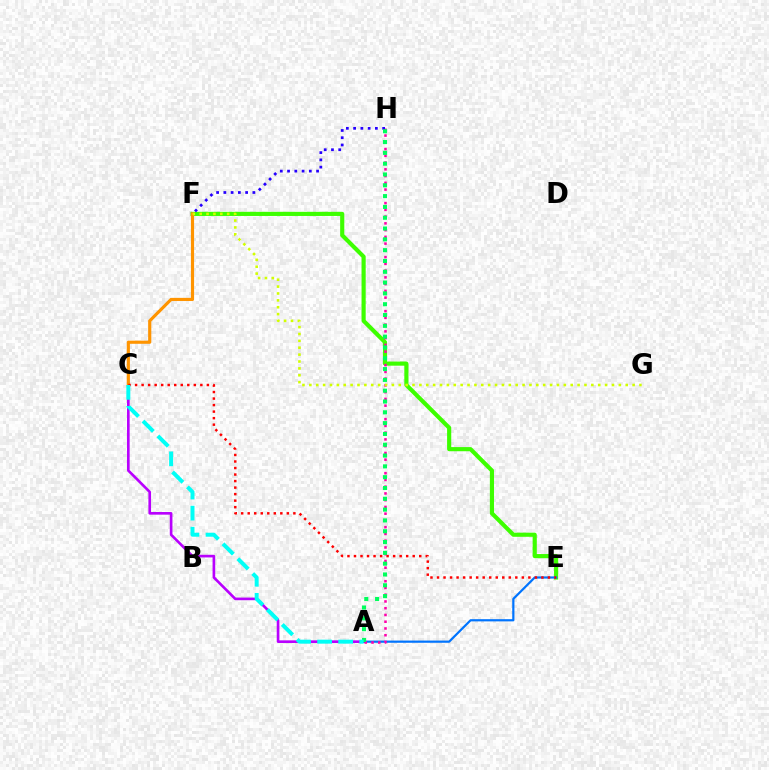{('A', 'C'): [{'color': '#b900ff', 'line_style': 'solid', 'thickness': 1.9}, {'color': '#00fff6', 'line_style': 'dashed', 'thickness': 2.86}], ('E', 'F'): [{'color': '#3dff00', 'line_style': 'solid', 'thickness': 2.98}], ('A', 'E'): [{'color': '#0074ff', 'line_style': 'solid', 'thickness': 1.59}], ('A', 'H'): [{'color': '#ff00ac', 'line_style': 'dotted', 'thickness': 1.83}, {'color': '#00ff5c', 'line_style': 'dotted', 'thickness': 2.94}], ('C', 'F'): [{'color': '#ff9400', 'line_style': 'solid', 'thickness': 2.27}], ('F', 'H'): [{'color': '#2500ff', 'line_style': 'dotted', 'thickness': 1.97}], ('C', 'E'): [{'color': '#ff0000', 'line_style': 'dotted', 'thickness': 1.77}], ('F', 'G'): [{'color': '#d1ff00', 'line_style': 'dotted', 'thickness': 1.87}]}